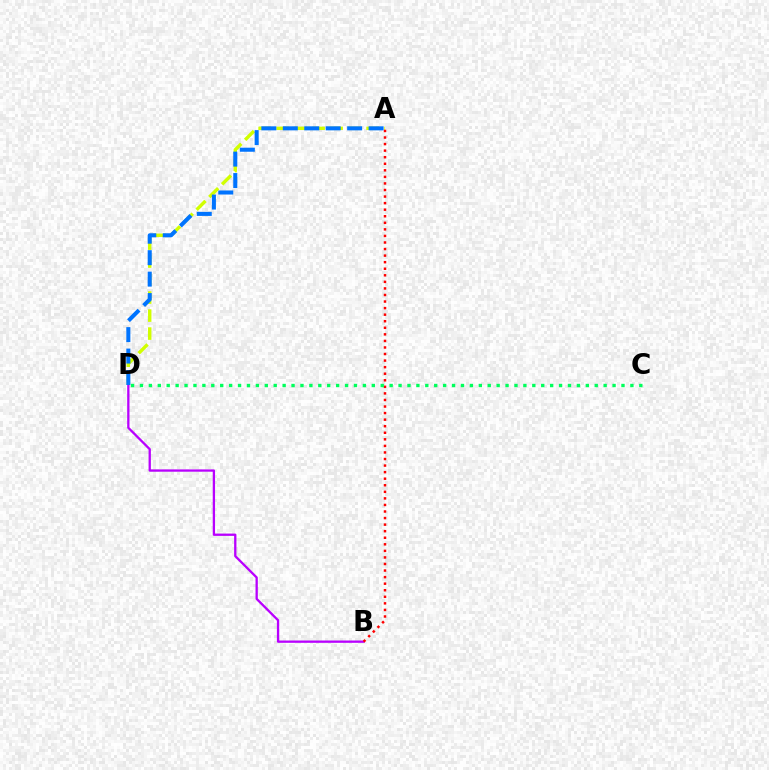{('A', 'D'): [{'color': '#d1ff00', 'line_style': 'dashed', 'thickness': 2.45}, {'color': '#0074ff', 'line_style': 'dashed', 'thickness': 2.91}], ('B', 'D'): [{'color': '#b900ff', 'line_style': 'solid', 'thickness': 1.66}], ('A', 'B'): [{'color': '#ff0000', 'line_style': 'dotted', 'thickness': 1.78}], ('C', 'D'): [{'color': '#00ff5c', 'line_style': 'dotted', 'thickness': 2.42}]}